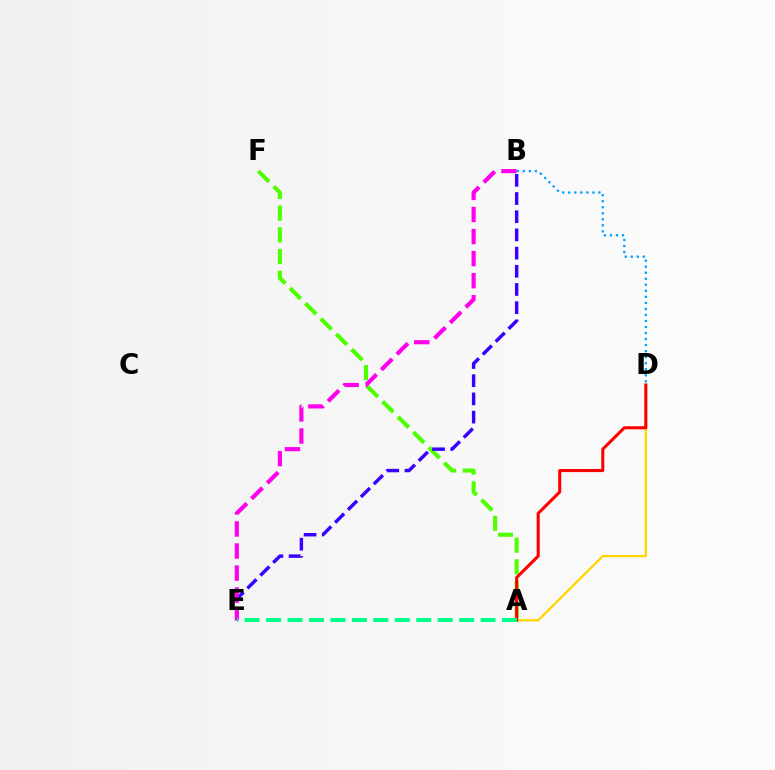{('A', 'F'): [{'color': '#4fff00', 'line_style': 'dashed', 'thickness': 2.95}], ('A', 'D'): [{'color': '#ffd500', 'line_style': 'solid', 'thickness': 1.62}, {'color': '#ff0000', 'line_style': 'solid', 'thickness': 2.21}], ('B', 'E'): [{'color': '#3700ff', 'line_style': 'dashed', 'thickness': 2.47}, {'color': '#ff00ed', 'line_style': 'dashed', 'thickness': 3.0}], ('A', 'E'): [{'color': '#00ff86', 'line_style': 'dashed', 'thickness': 2.91}], ('B', 'D'): [{'color': '#009eff', 'line_style': 'dotted', 'thickness': 1.64}]}